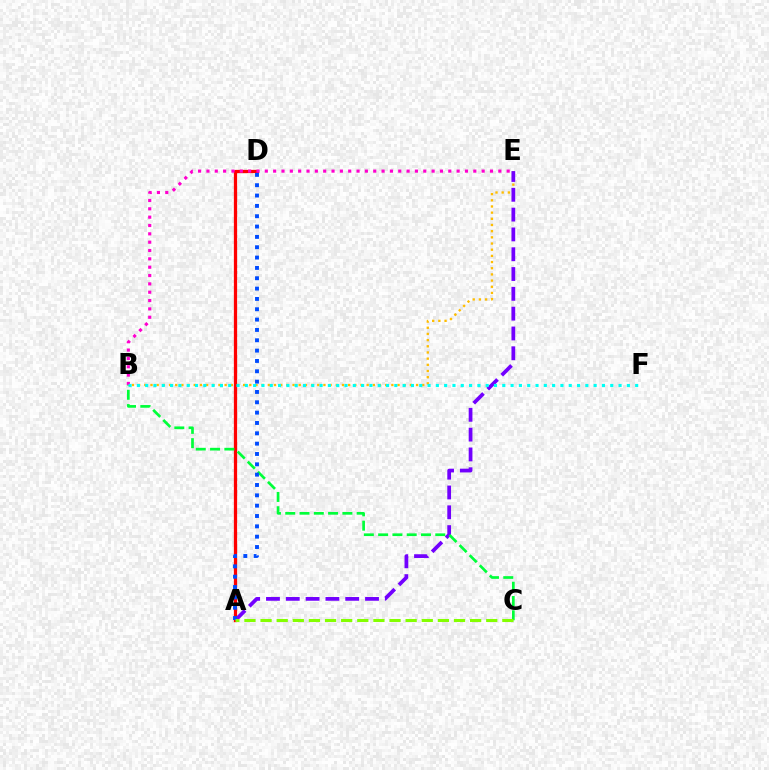{('B', 'E'): [{'color': '#ffbd00', 'line_style': 'dotted', 'thickness': 1.68}, {'color': '#ff00cf', 'line_style': 'dotted', 'thickness': 2.27}], ('A', 'D'): [{'color': '#ff0000', 'line_style': 'solid', 'thickness': 2.34}, {'color': '#004bff', 'line_style': 'dotted', 'thickness': 2.81}], ('A', 'E'): [{'color': '#7200ff', 'line_style': 'dashed', 'thickness': 2.69}], ('B', 'F'): [{'color': '#00fff6', 'line_style': 'dotted', 'thickness': 2.26}], ('B', 'C'): [{'color': '#00ff39', 'line_style': 'dashed', 'thickness': 1.94}], ('A', 'C'): [{'color': '#84ff00', 'line_style': 'dashed', 'thickness': 2.19}]}